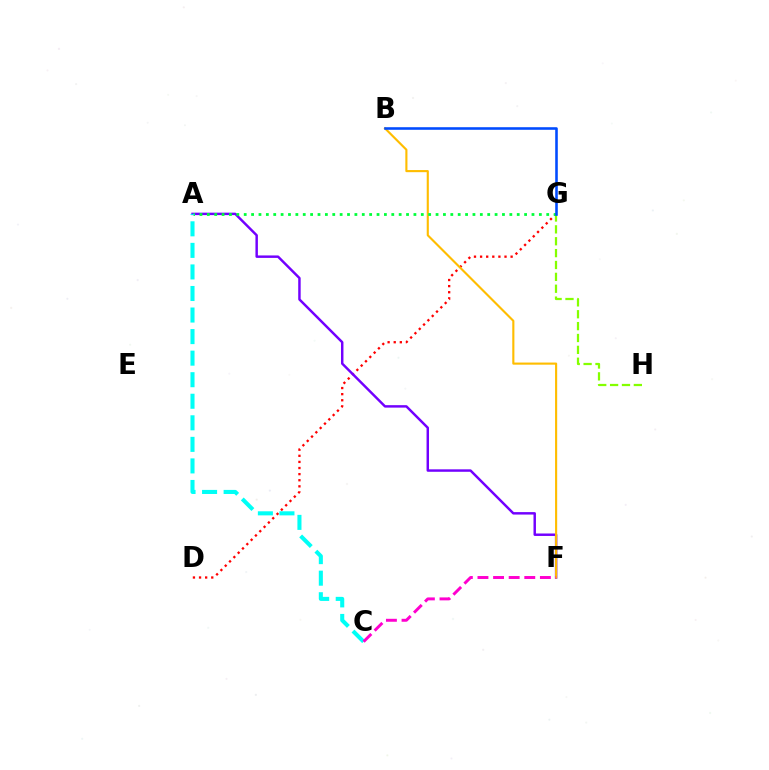{('D', 'G'): [{'color': '#ff0000', 'line_style': 'dotted', 'thickness': 1.66}], ('A', 'F'): [{'color': '#7200ff', 'line_style': 'solid', 'thickness': 1.77}], ('B', 'F'): [{'color': '#ffbd00', 'line_style': 'solid', 'thickness': 1.53}], ('G', 'H'): [{'color': '#84ff00', 'line_style': 'dashed', 'thickness': 1.61}], ('A', 'G'): [{'color': '#00ff39', 'line_style': 'dotted', 'thickness': 2.0}], ('B', 'G'): [{'color': '#004bff', 'line_style': 'solid', 'thickness': 1.85}], ('A', 'C'): [{'color': '#00fff6', 'line_style': 'dashed', 'thickness': 2.93}], ('C', 'F'): [{'color': '#ff00cf', 'line_style': 'dashed', 'thickness': 2.12}]}